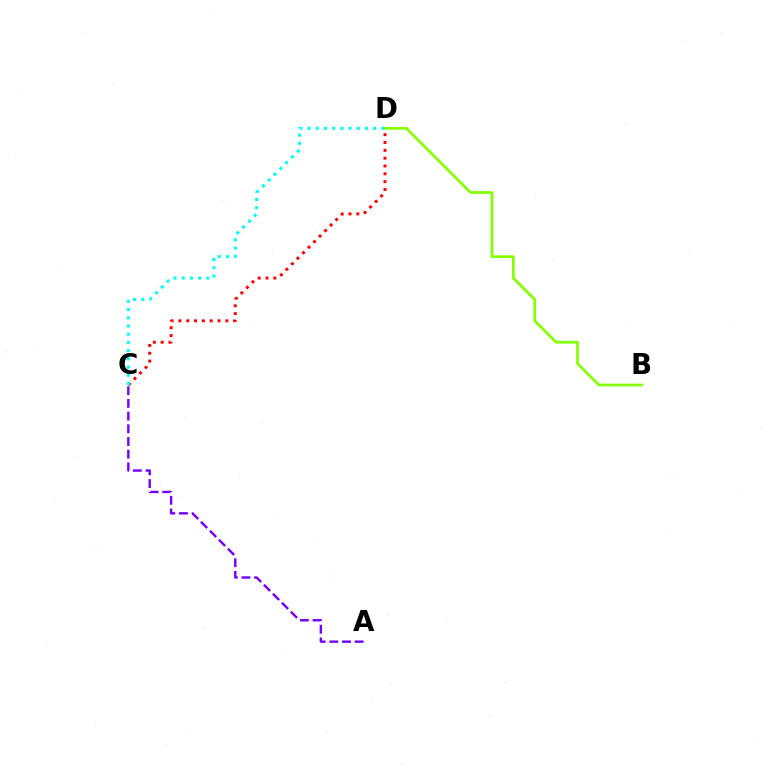{('B', 'D'): [{'color': '#84ff00', 'line_style': 'solid', 'thickness': 1.96}], ('C', 'D'): [{'color': '#ff0000', 'line_style': 'dotted', 'thickness': 2.13}, {'color': '#00fff6', 'line_style': 'dotted', 'thickness': 2.23}], ('A', 'C'): [{'color': '#7200ff', 'line_style': 'dashed', 'thickness': 1.72}]}